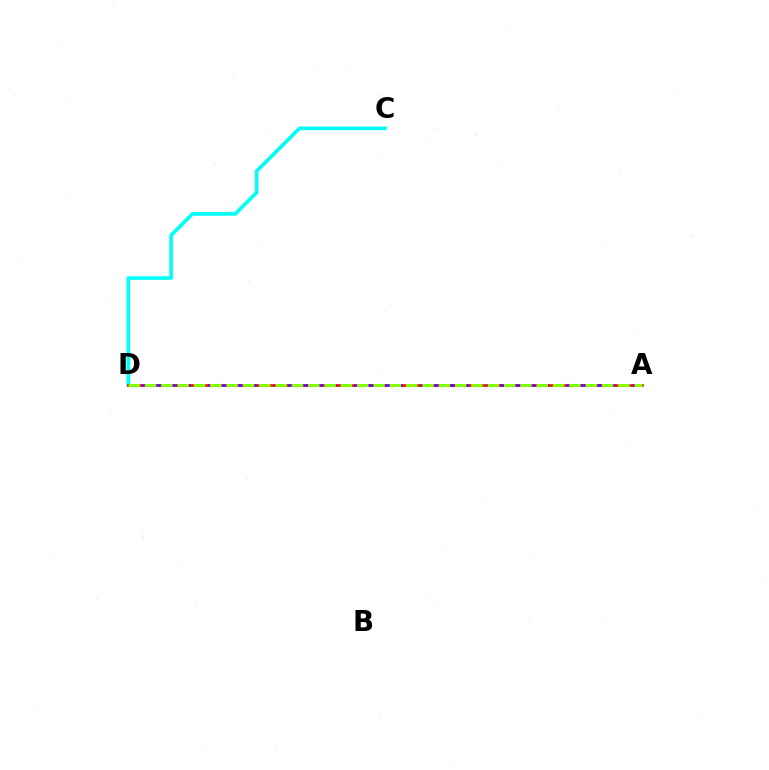{('C', 'D'): [{'color': '#00fff6', 'line_style': 'solid', 'thickness': 2.61}], ('A', 'D'): [{'color': '#ff0000', 'line_style': 'solid', 'thickness': 1.86}, {'color': '#7200ff', 'line_style': 'dashed', 'thickness': 1.8}, {'color': '#84ff00', 'line_style': 'dashed', 'thickness': 2.22}]}